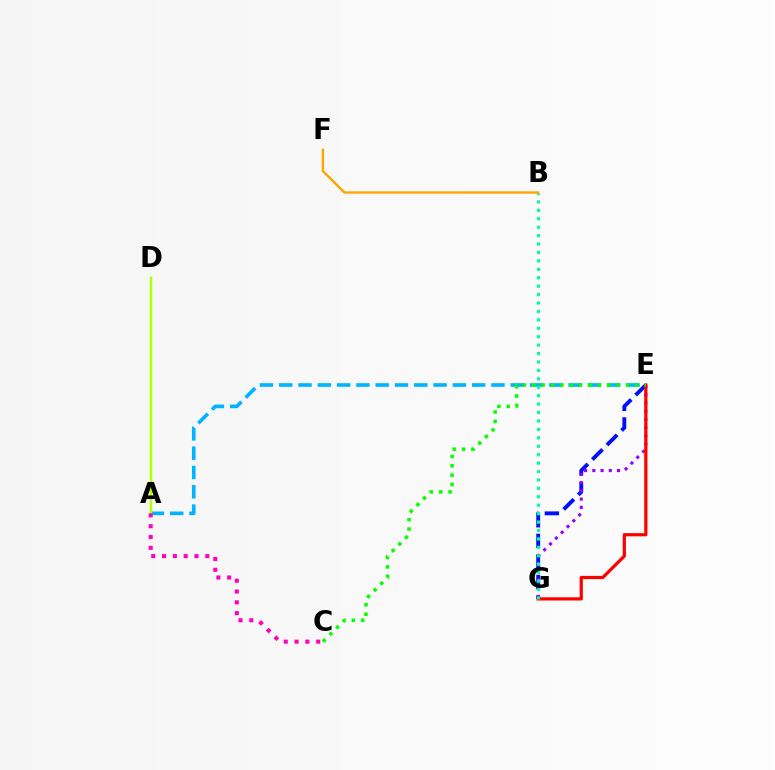{('E', 'G'): [{'color': '#0010ff', 'line_style': 'dashed', 'thickness': 2.8}, {'color': '#9b00ff', 'line_style': 'dotted', 'thickness': 2.24}, {'color': '#ff0000', 'line_style': 'solid', 'thickness': 2.31}], ('A', 'E'): [{'color': '#00b5ff', 'line_style': 'dashed', 'thickness': 2.62}], ('B', 'G'): [{'color': '#00ff9d', 'line_style': 'dotted', 'thickness': 2.29}], ('C', 'E'): [{'color': '#08ff00', 'line_style': 'dotted', 'thickness': 2.55}], ('A', 'D'): [{'color': '#b3ff00', 'line_style': 'solid', 'thickness': 1.78}], ('A', 'C'): [{'color': '#ff00bd', 'line_style': 'dotted', 'thickness': 2.94}], ('B', 'F'): [{'color': '#ffa500', 'line_style': 'solid', 'thickness': 1.72}]}